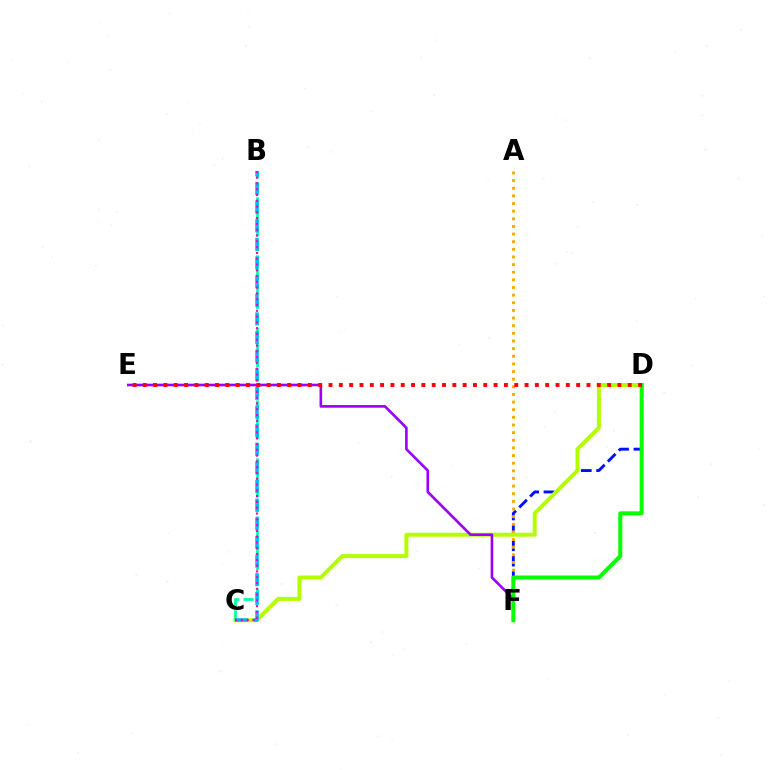{('D', 'F'): [{'color': '#0010ff', 'line_style': 'dashed', 'thickness': 2.09}, {'color': '#08ff00', 'line_style': 'solid', 'thickness': 2.88}], ('A', 'F'): [{'color': '#ffa500', 'line_style': 'dotted', 'thickness': 2.08}], ('C', 'D'): [{'color': '#b3ff00', 'line_style': 'solid', 'thickness': 2.87}], ('E', 'F'): [{'color': '#9b00ff', 'line_style': 'solid', 'thickness': 1.9}], ('B', 'C'): [{'color': '#00ff9d', 'line_style': 'dashed', 'thickness': 1.97}, {'color': '#00b5ff', 'line_style': 'dashed', 'thickness': 2.53}, {'color': '#ff00bd', 'line_style': 'dotted', 'thickness': 1.57}], ('D', 'E'): [{'color': '#ff0000', 'line_style': 'dotted', 'thickness': 2.8}]}